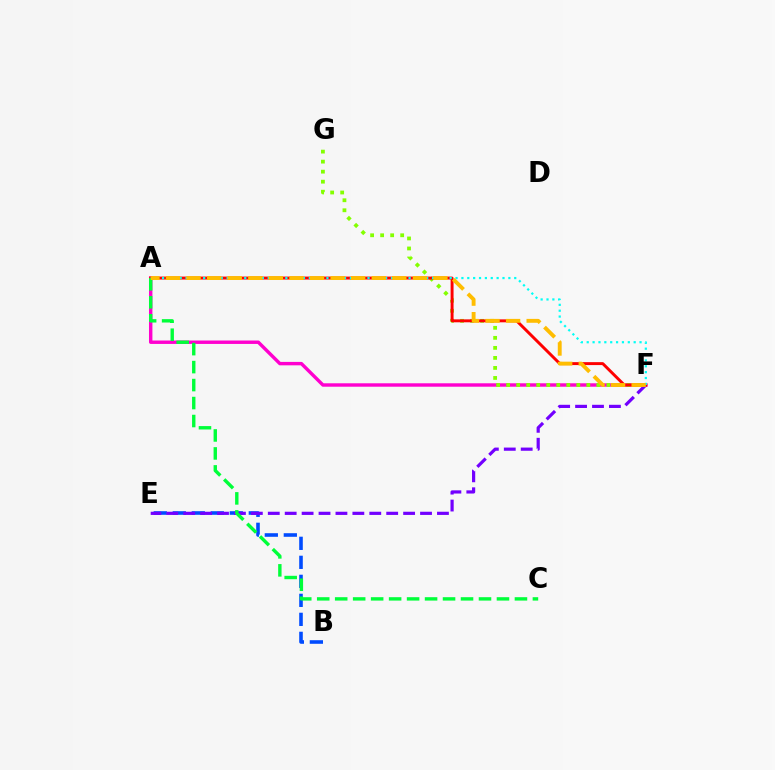{('B', 'E'): [{'color': '#004bff', 'line_style': 'dashed', 'thickness': 2.58}], ('A', 'F'): [{'color': '#ff00cf', 'line_style': 'solid', 'thickness': 2.46}, {'color': '#ff0000', 'line_style': 'solid', 'thickness': 2.11}, {'color': '#00fff6', 'line_style': 'dotted', 'thickness': 1.59}, {'color': '#ffbd00', 'line_style': 'dashed', 'thickness': 2.79}], ('E', 'F'): [{'color': '#7200ff', 'line_style': 'dashed', 'thickness': 2.3}], ('F', 'G'): [{'color': '#84ff00', 'line_style': 'dotted', 'thickness': 2.72}], ('A', 'C'): [{'color': '#00ff39', 'line_style': 'dashed', 'thickness': 2.44}]}